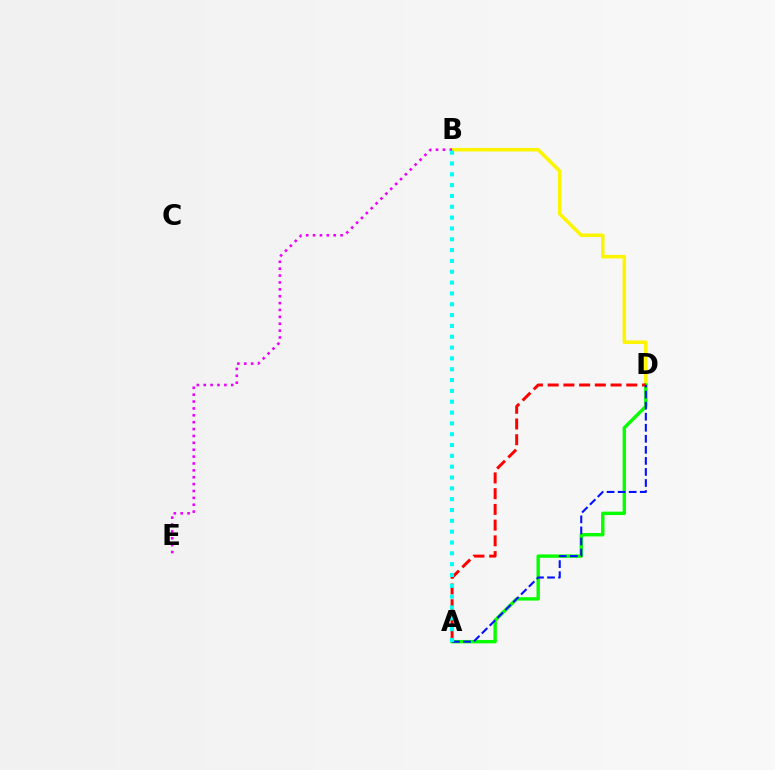{('B', 'D'): [{'color': '#fcf500', 'line_style': 'solid', 'thickness': 2.55}], ('B', 'E'): [{'color': '#ee00ff', 'line_style': 'dotted', 'thickness': 1.87}], ('A', 'D'): [{'color': '#08ff00', 'line_style': 'solid', 'thickness': 2.44}, {'color': '#ff0000', 'line_style': 'dashed', 'thickness': 2.14}, {'color': '#0010ff', 'line_style': 'dashed', 'thickness': 1.5}], ('A', 'B'): [{'color': '#00fff6', 'line_style': 'dotted', 'thickness': 2.94}]}